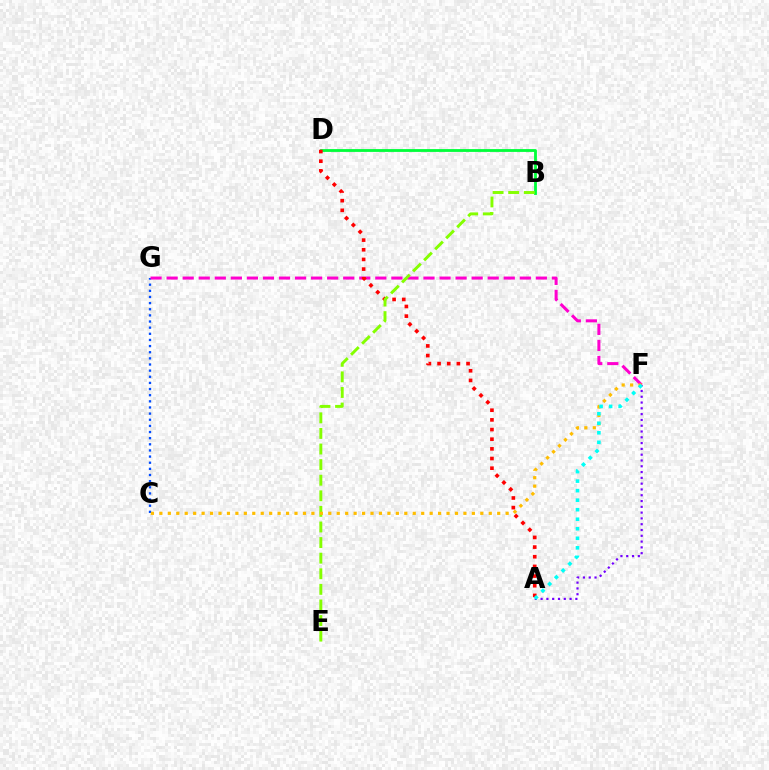{('C', 'G'): [{'color': '#004bff', 'line_style': 'dotted', 'thickness': 1.67}], ('F', 'G'): [{'color': '#ff00cf', 'line_style': 'dashed', 'thickness': 2.18}], ('B', 'D'): [{'color': '#00ff39', 'line_style': 'solid', 'thickness': 2.03}], ('A', 'D'): [{'color': '#ff0000', 'line_style': 'dotted', 'thickness': 2.62}], ('B', 'E'): [{'color': '#84ff00', 'line_style': 'dashed', 'thickness': 2.12}], ('A', 'F'): [{'color': '#7200ff', 'line_style': 'dotted', 'thickness': 1.57}, {'color': '#00fff6', 'line_style': 'dotted', 'thickness': 2.59}], ('C', 'F'): [{'color': '#ffbd00', 'line_style': 'dotted', 'thickness': 2.29}]}